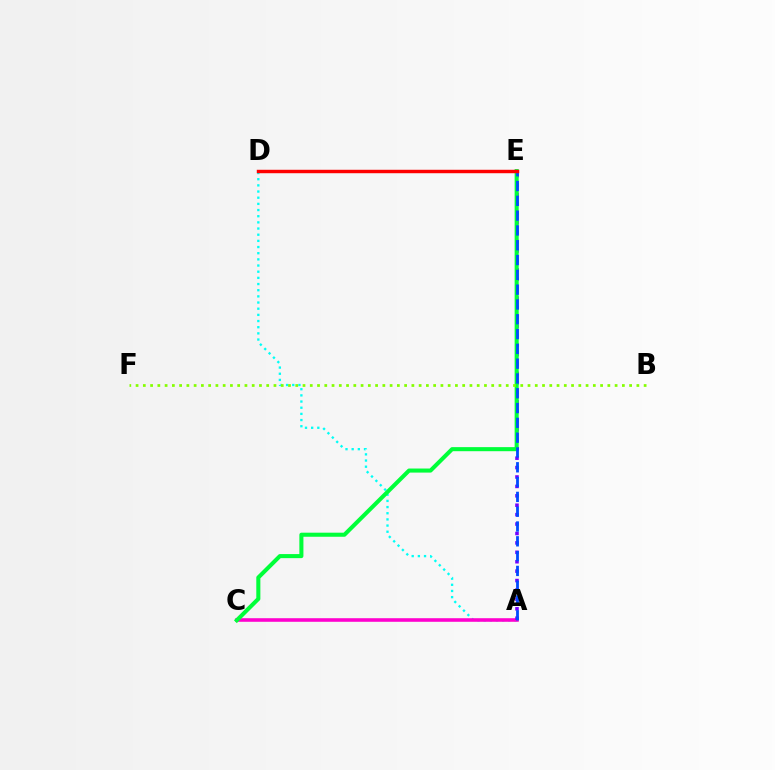{('A', 'D'): [{'color': '#00fff6', 'line_style': 'dotted', 'thickness': 1.68}], ('A', 'C'): [{'color': '#ff00cf', 'line_style': 'solid', 'thickness': 2.58}], ('A', 'E'): [{'color': '#7200ff', 'line_style': 'dotted', 'thickness': 2.56}, {'color': '#004bff', 'line_style': 'dashed', 'thickness': 2.01}], ('C', 'E'): [{'color': '#00ff39', 'line_style': 'solid', 'thickness': 2.93}], ('D', 'E'): [{'color': '#ffbd00', 'line_style': 'solid', 'thickness': 1.81}, {'color': '#ff0000', 'line_style': 'solid', 'thickness': 2.47}], ('B', 'F'): [{'color': '#84ff00', 'line_style': 'dotted', 'thickness': 1.97}]}